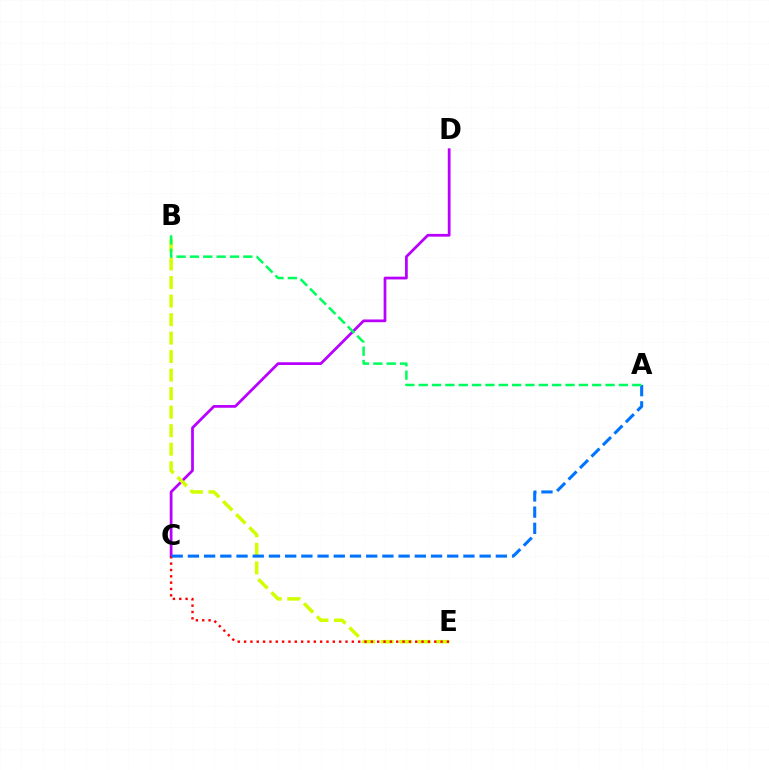{('C', 'D'): [{'color': '#b900ff', 'line_style': 'solid', 'thickness': 1.98}], ('B', 'E'): [{'color': '#d1ff00', 'line_style': 'dashed', 'thickness': 2.52}], ('C', 'E'): [{'color': '#ff0000', 'line_style': 'dotted', 'thickness': 1.72}], ('A', 'C'): [{'color': '#0074ff', 'line_style': 'dashed', 'thickness': 2.2}], ('A', 'B'): [{'color': '#00ff5c', 'line_style': 'dashed', 'thickness': 1.81}]}